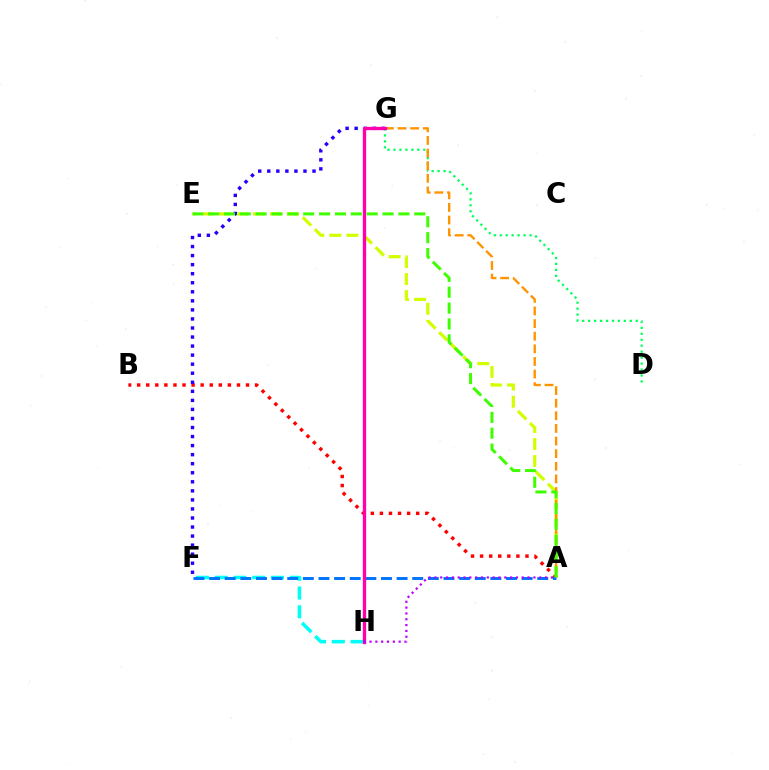{('D', 'G'): [{'color': '#00ff5c', 'line_style': 'dotted', 'thickness': 1.62}], ('A', 'B'): [{'color': '#ff0000', 'line_style': 'dotted', 'thickness': 2.46}], ('A', 'E'): [{'color': '#d1ff00', 'line_style': 'dashed', 'thickness': 2.32}, {'color': '#3dff00', 'line_style': 'dashed', 'thickness': 2.16}], ('A', 'G'): [{'color': '#ff9400', 'line_style': 'dashed', 'thickness': 1.71}], ('F', 'H'): [{'color': '#00fff6', 'line_style': 'dashed', 'thickness': 2.55}], ('A', 'F'): [{'color': '#0074ff', 'line_style': 'dashed', 'thickness': 2.12}], ('F', 'G'): [{'color': '#2500ff', 'line_style': 'dotted', 'thickness': 2.46}], ('G', 'H'): [{'color': '#ff00ac', 'line_style': 'solid', 'thickness': 2.39}], ('A', 'H'): [{'color': '#b900ff', 'line_style': 'dotted', 'thickness': 1.58}]}